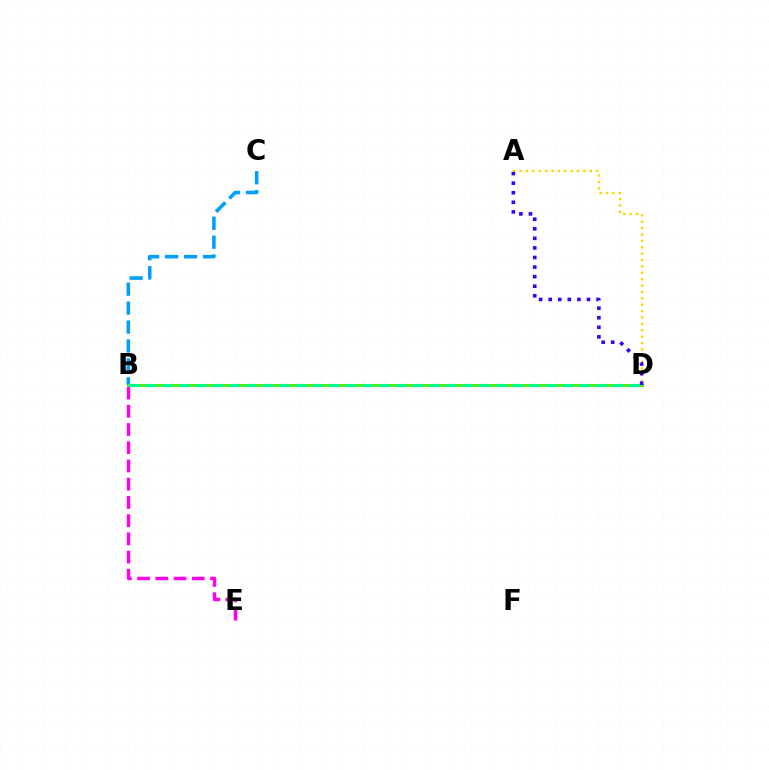{('A', 'D'): [{'color': '#ffd500', 'line_style': 'dotted', 'thickness': 1.73}, {'color': '#3700ff', 'line_style': 'dotted', 'thickness': 2.6}], ('B', 'C'): [{'color': '#009eff', 'line_style': 'dashed', 'thickness': 2.57}], ('B', 'D'): [{'color': '#ff0000', 'line_style': 'solid', 'thickness': 1.88}, {'color': '#4fff00', 'line_style': 'solid', 'thickness': 1.88}, {'color': '#00ff86', 'line_style': 'dashed', 'thickness': 2.27}], ('B', 'E'): [{'color': '#ff00ed', 'line_style': 'dashed', 'thickness': 2.48}]}